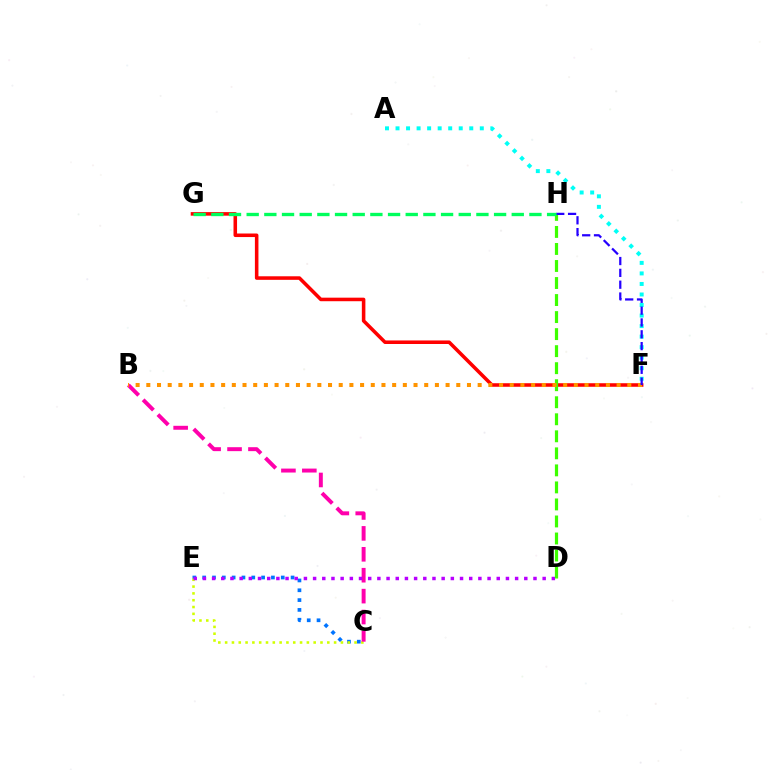{('C', 'E'): [{'color': '#0074ff', 'line_style': 'dotted', 'thickness': 2.67}, {'color': '#d1ff00', 'line_style': 'dotted', 'thickness': 1.85}], ('F', 'G'): [{'color': '#ff0000', 'line_style': 'solid', 'thickness': 2.56}], ('A', 'F'): [{'color': '#00fff6', 'line_style': 'dotted', 'thickness': 2.86}], ('B', 'C'): [{'color': '#ff00ac', 'line_style': 'dashed', 'thickness': 2.84}], ('D', 'E'): [{'color': '#b900ff', 'line_style': 'dotted', 'thickness': 2.49}], ('D', 'H'): [{'color': '#3dff00', 'line_style': 'dashed', 'thickness': 2.31}], ('B', 'F'): [{'color': '#ff9400', 'line_style': 'dotted', 'thickness': 2.9}], ('F', 'H'): [{'color': '#2500ff', 'line_style': 'dashed', 'thickness': 1.61}], ('G', 'H'): [{'color': '#00ff5c', 'line_style': 'dashed', 'thickness': 2.4}]}